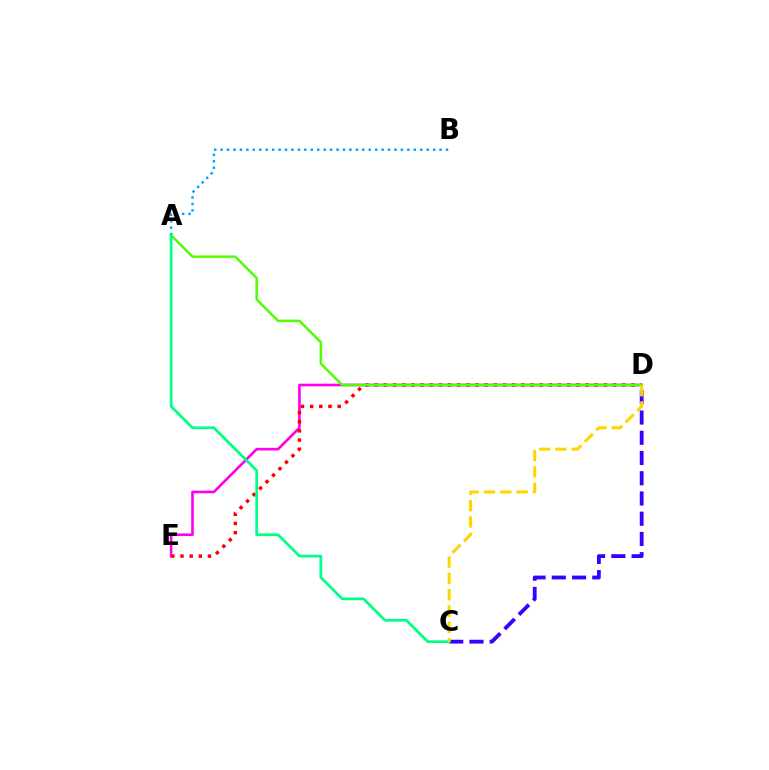{('D', 'E'): [{'color': '#ff00ed', 'line_style': 'solid', 'thickness': 1.9}, {'color': '#ff0000', 'line_style': 'dotted', 'thickness': 2.49}], ('A', 'B'): [{'color': '#009eff', 'line_style': 'dotted', 'thickness': 1.75}], ('C', 'D'): [{'color': '#3700ff', 'line_style': 'dashed', 'thickness': 2.75}, {'color': '#ffd500', 'line_style': 'dashed', 'thickness': 2.22}], ('A', 'D'): [{'color': '#4fff00', 'line_style': 'solid', 'thickness': 1.8}], ('A', 'C'): [{'color': '#00ff86', 'line_style': 'solid', 'thickness': 1.96}]}